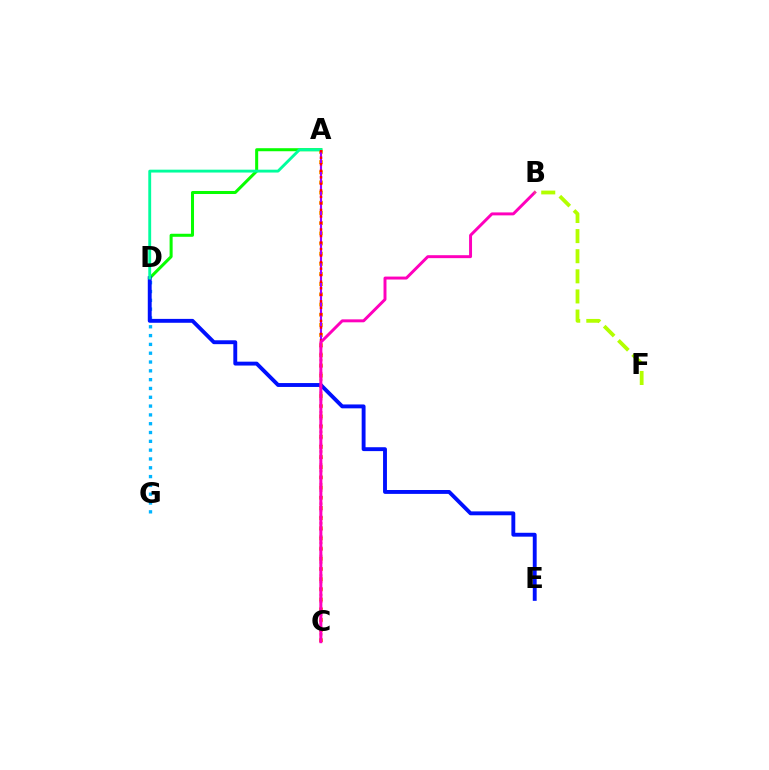{('A', 'D'): [{'color': '#08ff00', 'line_style': 'solid', 'thickness': 2.18}, {'color': '#00ff9d', 'line_style': 'solid', 'thickness': 2.06}], ('D', 'G'): [{'color': '#00b5ff', 'line_style': 'dotted', 'thickness': 2.39}], ('A', 'C'): [{'color': '#ffa500', 'line_style': 'dotted', 'thickness': 2.76}, {'color': '#9b00ff', 'line_style': 'solid', 'thickness': 1.54}, {'color': '#ff0000', 'line_style': 'dotted', 'thickness': 1.77}], ('D', 'E'): [{'color': '#0010ff', 'line_style': 'solid', 'thickness': 2.8}], ('B', 'C'): [{'color': '#ff00bd', 'line_style': 'solid', 'thickness': 2.13}], ('B', 'F'): [{'color': '#b3ff00', 'line_style': 'dashed', 'thickness': 2.73}]}